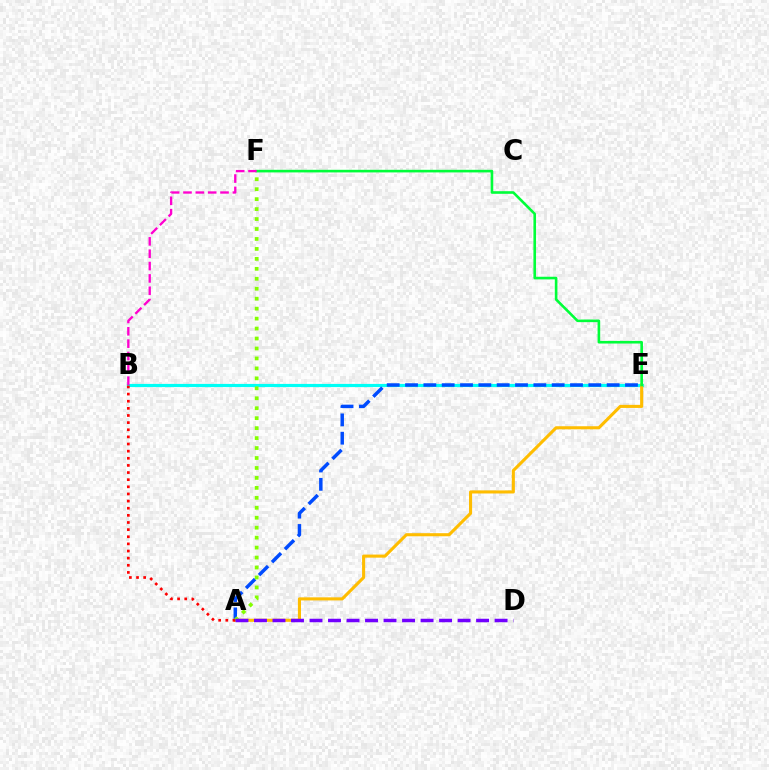{('B', 'E'): [{'color': '#00fff6', 'line_style': 'solid', 'thickness': 2.29}], ('A', 'E'): [{'color': '#ffbd00', 'line_style': 'solid', 'thickness': 2.22}, {'color': '#004bff', 'line_style': 'dashed', 'thickness': 2.49}], ('E', 'F'): [{'color': '#00ff39', 'line_style': 'solid', 'thickness': 1.88}], ('B', 'F'): [{'color': '#ff00cf', 'line_style': 'dashed', 'thickness': 1.68}], ('A', 'F'): [{'color': '#84ff00', 'line_style': 'dotted', 'thickness': 2.71}], ('A', 'B'): [{'color': '#ff0000', 'line_style': 'dotted', 'thickness': 1.94}], ('A', 'D'): [{'color': '#7200ff', 'line_style': 'dashed', 'thickness': 2.51}]}